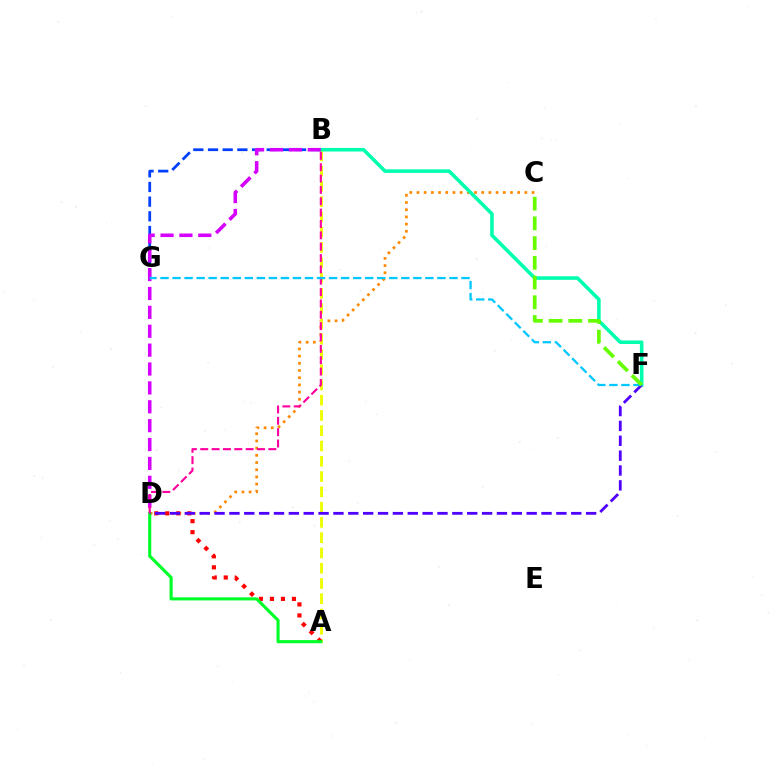{('C', 'D'): [{'color': '#ff8800', 'line_style': 'dotted', 'thickness': 1.95}], ('A', 'B'): [{'color': '#eeff00', 'line_style': 'dashed', 'thickness': 2.07}], ('B', 'G'): [{'color': '#003fff', 'line_style': 'dashed', 'thickness': 1.99}], ('B', 'F'): [{'color': '#00ffaf', 'line_style': 'solid', 'thickness': 2.57}], ('A', 'D'): [{'color': '#ff0000', 'line_style': 'dotted', 'thickness': 2.99}, {'color': '#00ff27', 'line_style': 'solid', 'thickness': 2.23}], ('D', 'F'): [{'color': '#4f00ff', 'line_style': 'dashed', 'thickness': 2.02}], ('B', 'D'): [{'color': '#d600ff', 'line_style': 'dashed', 'thickness': 2.57}, {'color': '#ff00a0', 'line_style': 'dashed', 'thickness': 1.54}], ('F', 'G'): [{'color': '#00c7ff', 'line_style': 'dashed', 'thickness': 1.64}], ('C', 'F'): [{'color': '#66ff00', 'line_style': 'dashed', 'thickness': 2.68}]}